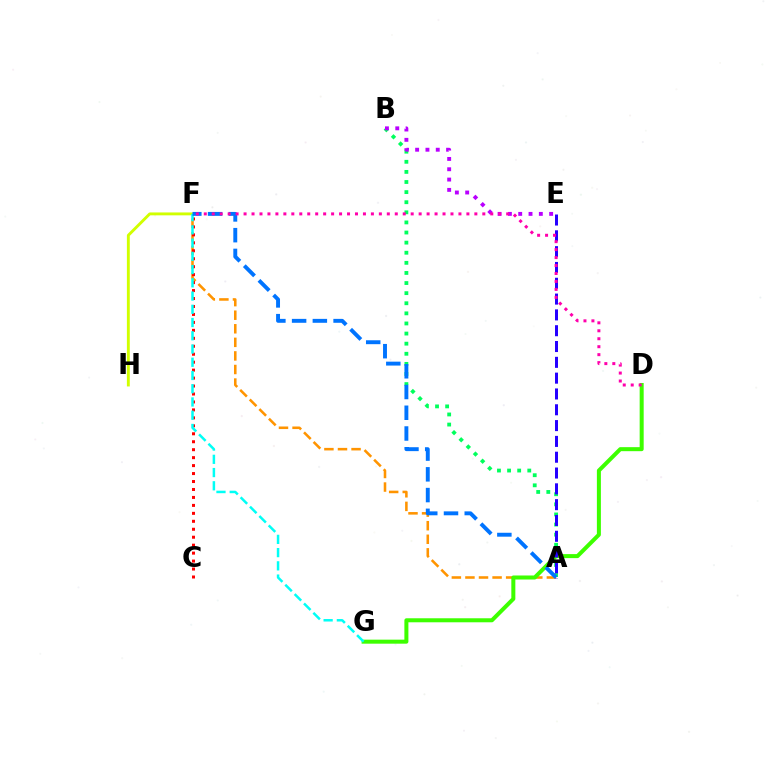{('A', 'F'): [{'color': '#ff9400', 'line_style': 'dashed', 'thickness': 1.84}, {'color': '#0074ff', 'line_style': 'dashed', 'thickness': 2.82}], ('D', 'G'): [{'color': '#3dff00', 'line_style': 'solid', 'thickness': 2.89}], ('C', 'F'): [{'color': '#ff0000', 'line_style': 'dotted', 'thickness': 2.16}], ('A', 'B'): [{'color': '#00ff5c', 'line_style': 'dotted', 'thickness': 2.75}], ('B', 'E'): [{'color': '#b900ff', 'line_style': 'dotted', 'thickness': 2.8}], ('A', 'E'): [{'color': '#2500ff', 'line_style': 'dashed', 'thickness': 2.15}], ('F', 'H'): [{'color': '#d1ff00', 'line_style': 'solid', 'thickness': 2.08}], ('F', 'G'): [{'color': '#00fff6', 'line_style': 'dashed', 'thickness': 1.8}], ('D', 'F'): [{'color': '#ff00ac', 'line_style': 'dotted', 'thickness': 2.16}]}